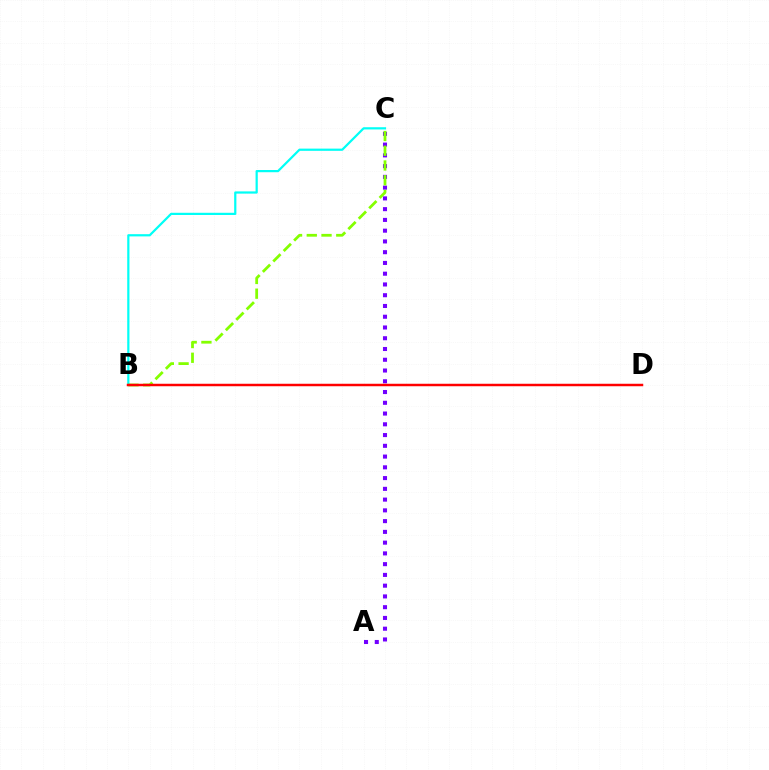{('A', 'C'): [{'color': '#7200ff', 'line_style': 'dotted', 'thickness': 2.92}], ('B', 'C'): [{'color': '#00fff6', 'line_style': 'solid', 'thickness': 1.6}, {'color': '#84ff00', 'line_style': 'dashed', 'thickness': 2.0}], ('B', 'D'): [{'color': '#ff0000', 'line_style': 'solid', 'thickness': 1.78}]}